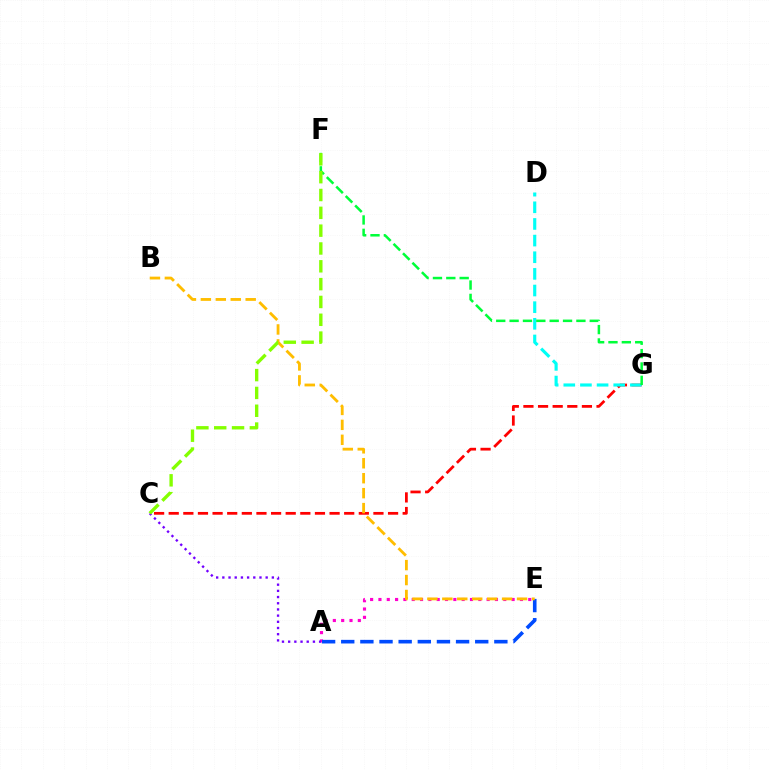{('C', 'G'): [{'color': '#ff0000', 'line_style': 'dashed', 'thickness': 1.99}], ('A', 'E'): [{'color': '#ff00cf', 'line_style': 'dotted', 'thickness': 2.26}, {'color': '#004bff', 'line_style': 'dashed', 'thickness': 2.6}], ('D', 'G'): [{'color': '#00fff6', 'line_style': 'dashed', 'thickness': 2.26}], ('F', 'G'): [{'color': '#00ff39', 'line_style': 'dashed', 'thickness': 1.82}], ('A', 'C'): [{'color': '#7200ff', 'line_style': 'dotted', 'thickness': 1.68}], ('B', 'E'): [{'color': '#ffbd00', 'line_style': 'dashed', 'thickness': 2.03}], ('C', 'F'): [{'color': '#84ff00', 'line_style': 'dashed', 'thickness': 2.42}]}